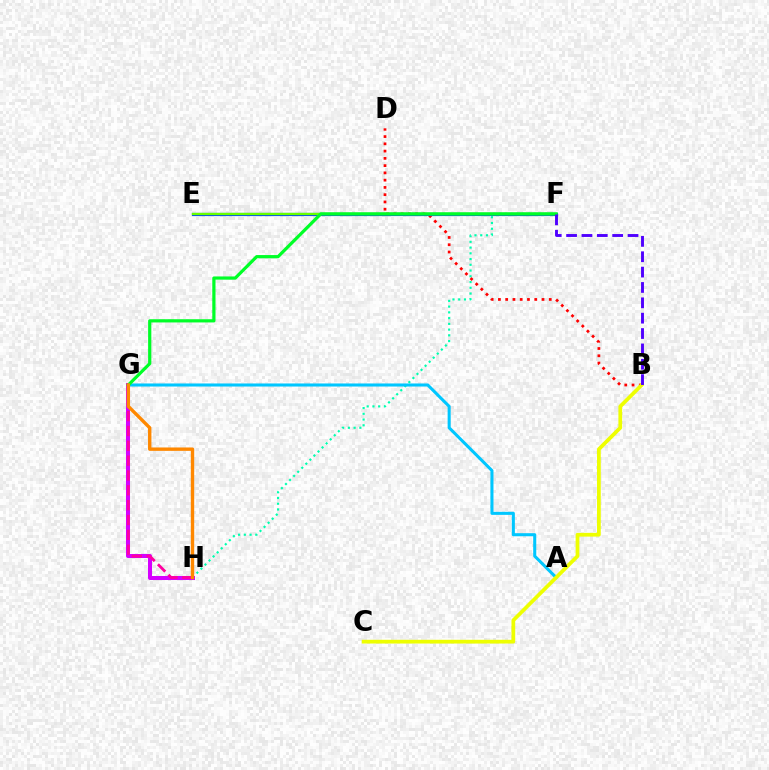{('F', 'H'): [{'color': '#00ffaf', 'line_style': 'dotted', 'thickness': 1.56}], ('B', 'D'): [{'color': '#ff0000', 'line_style': 'dotted', 'thickness': 1.97}], ('E', 'F'): [{'color': '#003fff', 'line_style': 'solid', 'thickness': 2.28}, {'color': '#66ff00', 'line_style': 'solid', 'thickness': 1.7}], ('A', 'G'): [{'color': '#00c7ff', 'line_style': 'solid', 'thickness': 2.2}], ('G', 'H'): [{'color': '#d600ff', 'line_style': 'solid', 'thickness': 2.9}, {'color': '#ff00a0', 'line_style': 'dashed', 'thickness': 2.02}, {'color': '#ff8800', 'line_style': 'solid', 'thickness': 2.44}], ('B', 'C'): [{'color': '#eeff00', 'line_style': 'solid', 'thickness': 2.7}], ('F', 'G'): [{'color': '#00ff27', 'line_style': 'solid', 'thickness': 2.31}], ('B', 'F'): [{'color': '#4f00ff', 'line_style': 'dashed', 'thickness': 2.09}]}